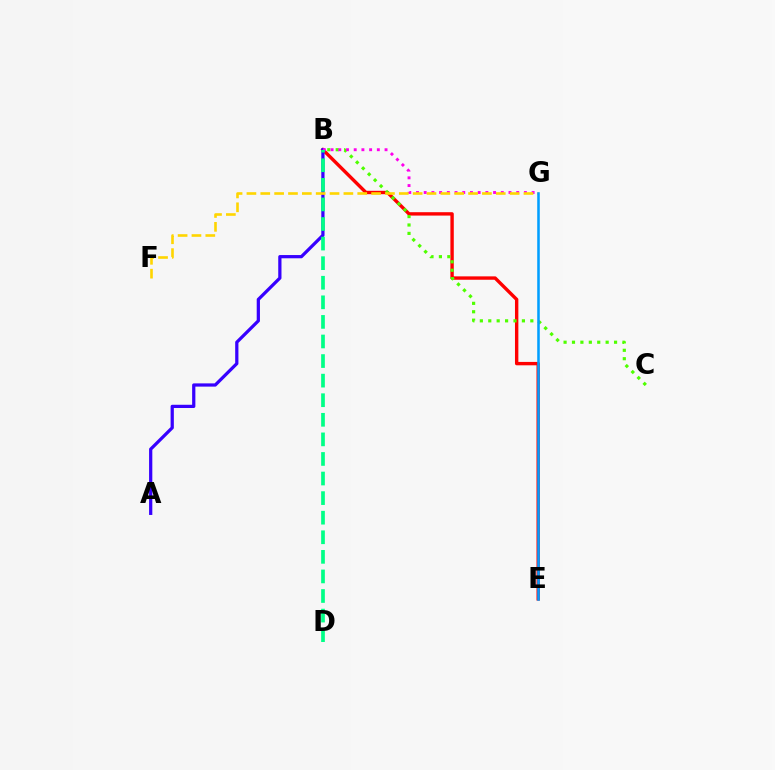{('B', 'E'): [{'color': '#ff0000', 'line_style': 'solid', 'thickness': 2.44}], ('B', 'C'): [{'color': '#4fff00', 'line_style': 'dotted', 'thickness': 2.29}], ('A', 'B'): [{'color': '#3700ff', 'line_style': 'solid', 'thickness': 2.33}], ('B', 'G'): [{'color': '#ff00ed', 'line_style': 'dotted', 'thickness': 2.09}], ('F', 'G'): [{'color': '#ffd500', 'line_style': 'dashed', 'thickness': 1.88}], ('E', 'G'): [{'color': '#009eff', 'line_style': 'solid', 'thickness': 1.83}], ('B', 'D'): [{'color': '#00ff86', 'line_style': 'dashed', 'thickness': 2.66}]}